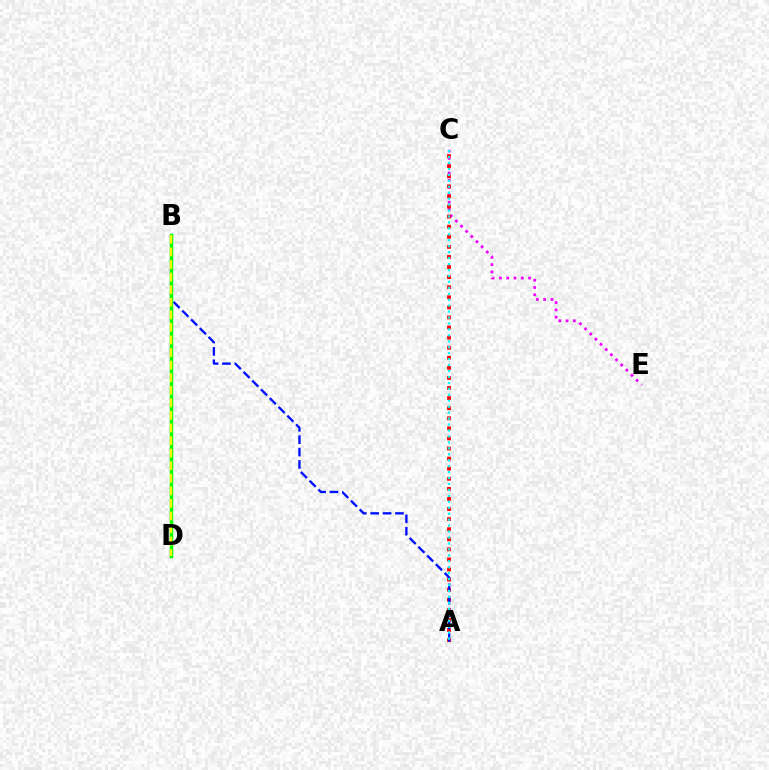{('C', 'E'): [{'color': '#ee00ff', 'line_style': 'dotted', 'thickness': 1.98}], ('A', 'C'): [{'color': '#ff0000', 'line_style': 'dotted', 'thickness': 2.74}, {'color': '#00fff6', 'line_style': 'dotted', 'thickness': 1.61}], ('A', 'B'): [{'color': '#0010ff', 'line_style': 'dashed', 'thickness': 1.68}], ('B', 'D'): [{'color': '#08ff00', 'line_style': 'solid', 'thickness': 2.52}, {'color': '#fcf500', 'line_style': 'dashed', 'thickness': 1.71}]}